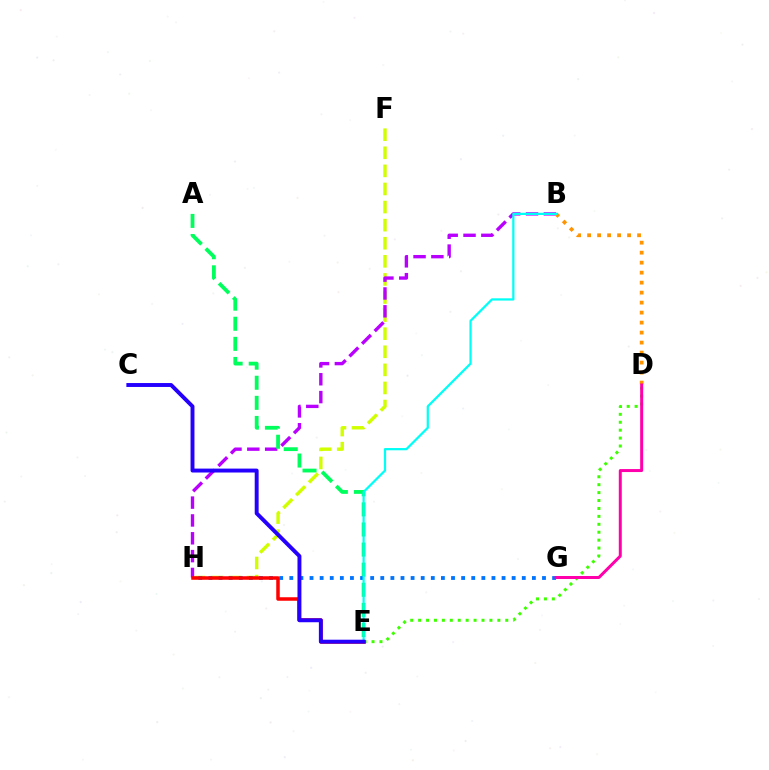{('F', 'H'): [{'color': '#d1ff00', 'line_style': 'dashed', 'thickness': 2.46}], ('B', 'H'): [{'color': '#b900ff', 'line_style': 'dashed', 'thickness': 2.42}], ('A', 'E'): [{'color': '#00ff5c', 'line_style': 'dashed', 'thickness': 2.73}], ('D', 'E'): [{'color': '#3dff00', 'line_style': 'dotted', 'thickness': 2.15}], ('G', 'H'): [{'color': '#0074ff', 'line_style': 'dotted', 'thickness': 2.75}], ('B', 'D'): [{'color': '#ff9400', 'line_style': 'dotted', 'thickness': 2.72}], ('E', 'H'): [{'color': '#ff0000', 'line_style': 'solid', 'thickness': 2.53}], ('B', 'E'): [{'color': '#00fff6', 'line_style': 'solid', 'thickness': 1.62}], ('D', 'G'): [{'color': '#ff00ac', 'line_style': 'solid', 'thickness': 2.15}], ('C', 'E'): [{'color': '#2500ff', 'line_style': 'solid', 'thickness': 2.82}]}